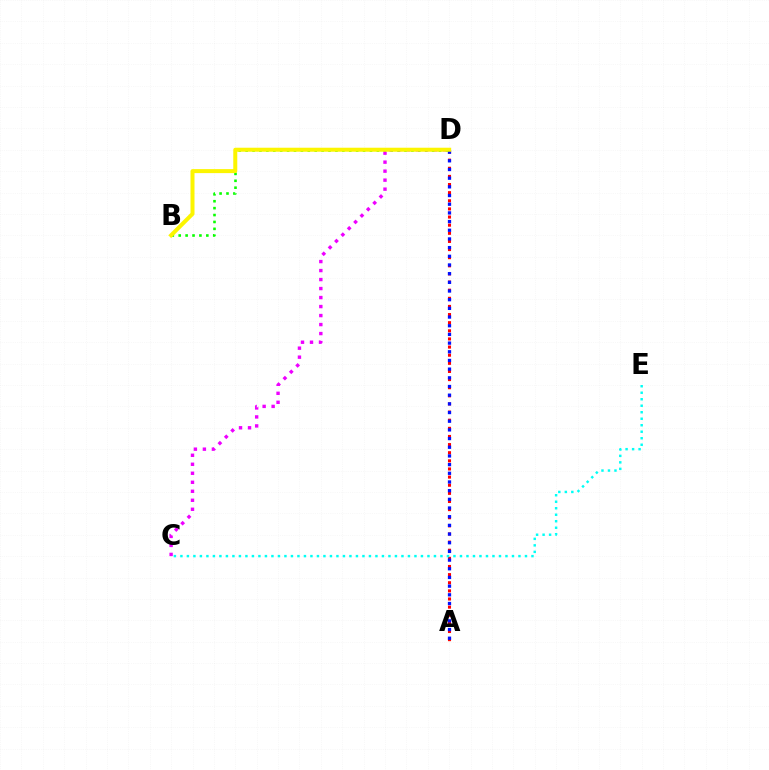{('A', 'D'): [{'color': '#ff0000', 'line_style': 'dotted', 'thickness': 2.21}, {'color': '#0010ff', 'line_style': 'dotted', 'thickness': 2.36}], ('B', 'D'): [{'color': '#08ff00', 'line_style': 'dotted', 'thickness': 1.88}, {'color': '#fcf500', 'line_style': 'solid', 'thickness': 2.88}], ('C', 'D'): [{'color': '#ee00ff', 'line_style': 'dotted', 'thickness': 2.45}], ('C', 'E'): [{'color': '#00fff6', 'line_style': 'dotted', 'thickness': 1.77}]}